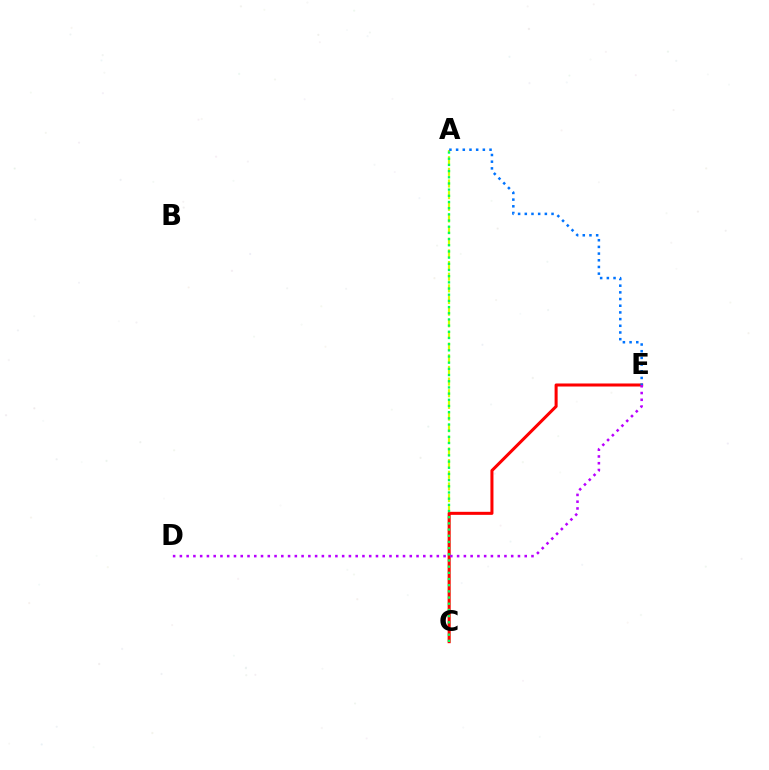{('A', 'C'): [{'color': '#d1ff00', 'line_style': 'dashed', 'thickness': 1.58}, {'color': '#00ff5c', 'line_style': 'dotted', 'thickness': 1.68}], ('C', 'E'): [{'color': '#ff0000', 'line_style': 'solid', 'thickness': 2.18}], ('D', 'E'): [{'color': '#b900ff', 'line_style': 'dotted', 'thickness': 1.84}], ('A', 'E'): [{'color': '#0074ff', 'line_style': 'dotted', 'thickness': 1.82}]}